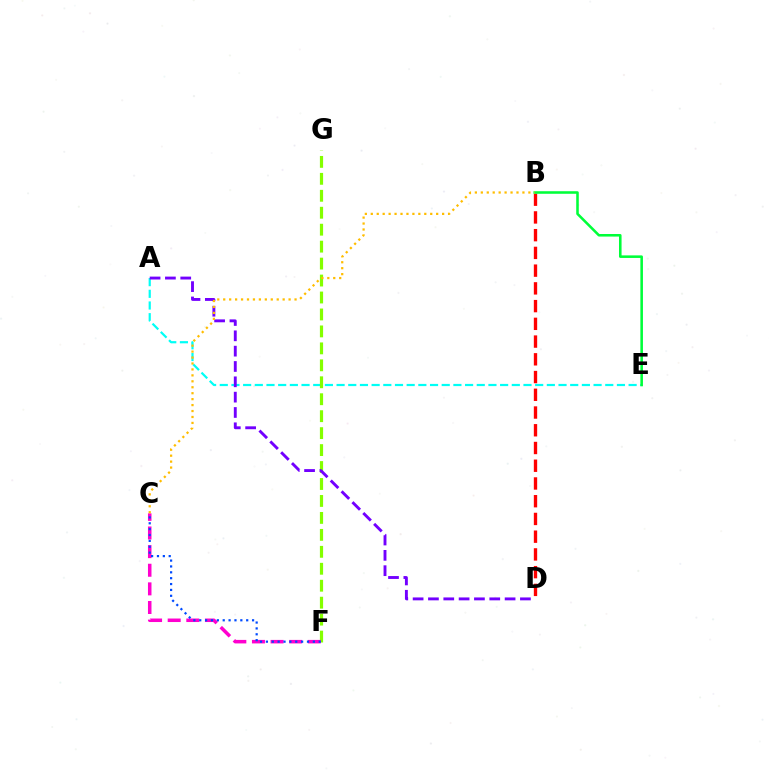{('A', 'E'): [{'color': '#00fff6', 'line_style': 'dashed', 'thickness': 1.59}], ('B', 'D'): [{'color': '#ff0000', 'line_style': 'dashed', 'thickness': 2.41}], ('F', 'G'): [{'color': '#84ff00', 'line_style': 'dashed', 'thickness': 2.3}], ('A', 'D'): [{'color': '#7200ff', 'line_style': 'dashed', 'thickness': 2.08}], ('C', 'F'): [{'color': '#ff00cf', 'line_style': 'dashed', 'thickness': 2.53}, {'color': '#004bff', 'line_style': 'dotted', 'thickness': 1.59}], ('B', 'E'): [{'color': '#00ff39', 'line_style': 'solid', 'thickness': 1.85}], ('B', 'C'): [{'color': '#ffbd00', 'line_style': 'dotted', 'thickness': 1.62}]}